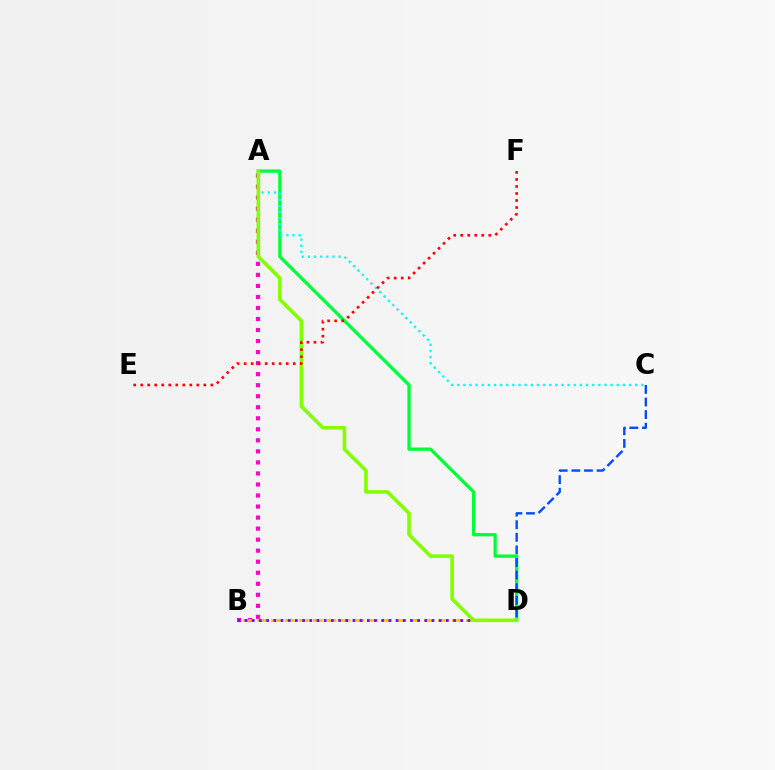{('A', 'D'): [{'color': '#00ff39', 'line_style': 'solid', 'thickness': 2.37}, {'color': '#84ff00', 'line_style': 'solid', 'thickness': 2.61}], ('A', 'C'): [{'color': '#00fff6', 'line_style': 'dotted', 'thickness': 1.67}], ('A', 'B'): [{'color': '#ff00cf', 'line_style': 'dotted', 'thickness': 3.0}], ('B', 'D'): [{'color': '#ffbd00', 'line_style': 'dashed', 'thickness': 1.89}, {'color': '#7200ff', 'line_style': 'dotted', 'thickness': 1.95}], ('E', 'F'): [{'color': '#ff0000', 'line_style': 'dotted', 'thickness': 1.91}], ('C', 'D'): [{'color': '#004bff', 'line_style': 'dashed', 'thickness': 1.71}]}